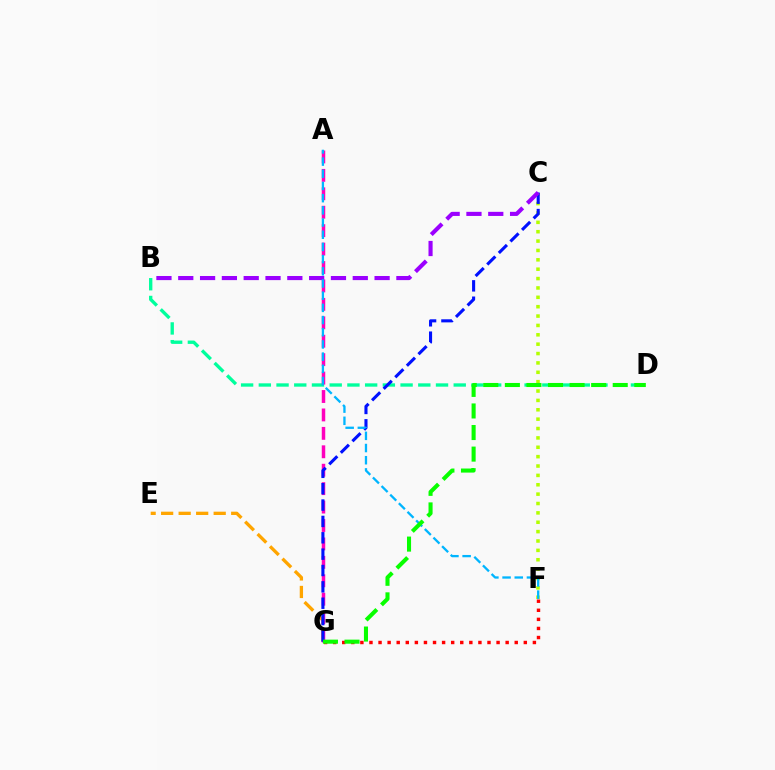{('E', 'G'): [{'color': '#ffa500', 'line_style': 'dashed', 'thickness': 2.38}], ('C', 'F'): [{'color': '#b3ff00', 'line_style': 'dotted', 'thickness': 2.55}], ('B', 'D'): [{'color': '#00ff9d', 'line_style': 'dashed', 'thickness': 2.41}], ('A', 'G'): [{'color': '#ff00bd', 'line_style': 'dashed', 'thickness': 2.5}], ('C', 'G'): [{'color': '#0010ff', 'line_style': 'dashed', 'thickness': 2.22}], ('B', 'C'): [{'color': '#9b00ff', 'line_style': 'dashed', 'thickness': 2.96}], ('F', 'G'): [{'color': '#ff0000', 'line_style': 'dotted', 'thickness': 2.47}], ('A', 'F'): [{'color': '#00b5ff', 'line_style': 'dashed', 'thickness': 1.66}], ('D', 'G'): [{'color': '#08ff00', 'line_style': 'dashed', 'thickness': 2.93}]}